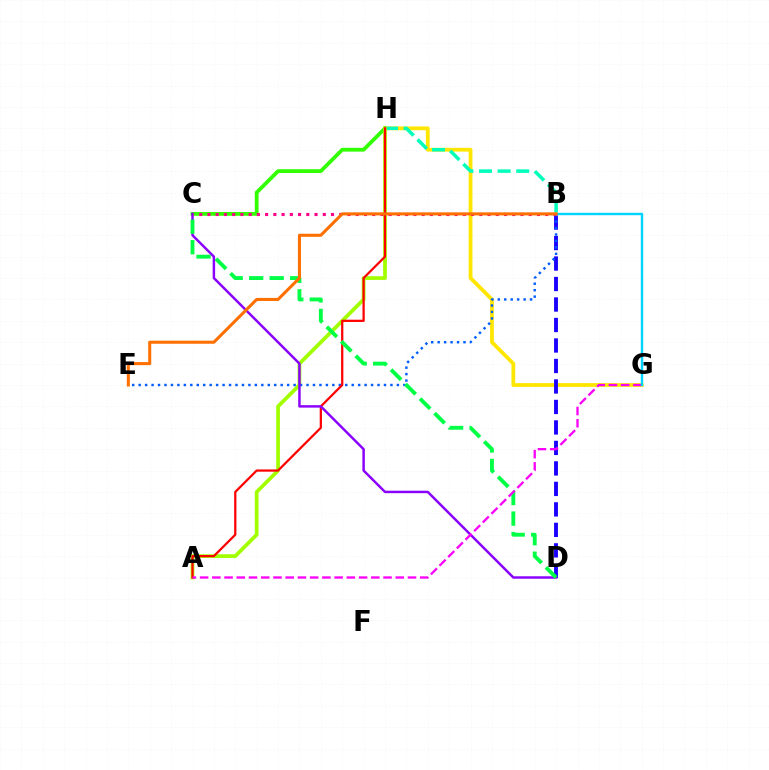{('G', 'H'): [{'color': '#ffe600', 'line_style': 'solid', 'thickness': 2.72}], ('C', 'H'): [{'color': '#31ff00', 'line_style': 'solid', 'thickness': 2.71}], ('B', 'H'): [{'color': '#00ffbb', 'line_style': 'dashed', 'thickness': 2.53}], ('A', 'H'): [{'color': '#a2ff00', 'line_style': 'solid', 'thickness': 2.69}, {'color': '#ff0000', 'line_style': 'solid', 'thickness': 1.62}], ('B', 'D'): [{'color': '#1900ff', 'line_style': 'dashed', 'thickness': 2.78}], ('B', 'E'): [{'color': '#005dff', 'line_style': 'dotted', 'thickness': 1.75}, {'color': '#ff7000', 'line_style': 'solid', 'thickness': 2.2}], ('C', 'D'): [{'color': '#8a00ff', 'line_style': 'solid', 'thickness': 1.77}, {'color': '#00ff45', 'line_style': 'dashed', 'thickness': 2.78}], ('B', 'C'): [{'color': '#ff0088', 'line_style': 'dotted', 'thickness': 2.24}], ('A', 'G'): [{'color': '#fa00f9', 'line_style': 'dashed', 'thickness': 1.66}], ('B', 'G'): [{'color': '#00d3ff', 'line_style': 'solid', 'thickness': 1.72}]}